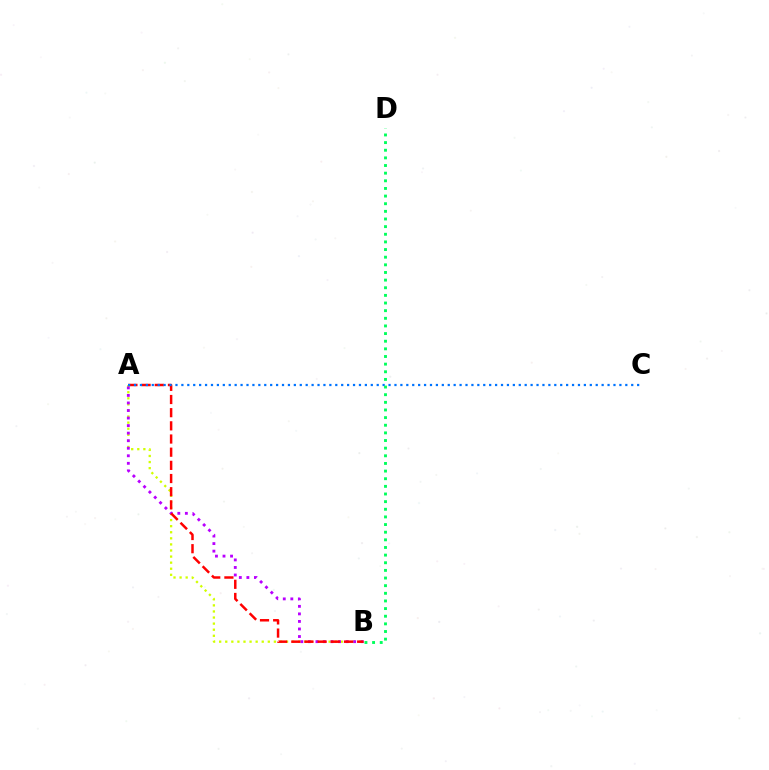{('A', 'B'): [{'color': '#d1ff00', 'line_style': 'dotted', 'thickness': 1.65}, {'color': '#b900ff', 'line_style': 'dotted', 'thickness': 2.05}, {'color': '#ff0000', 'line_style': 'dashed', 'thickness': 1.79}], ('A', 'C'): [{'color': '#0074ff', 'line_style': 'dotted', 'thickness': 1.61}], ('B', 'D'): [{'color': '#00ff5c', 'line_style': 'dotted', 'thickness': 2.08}]}